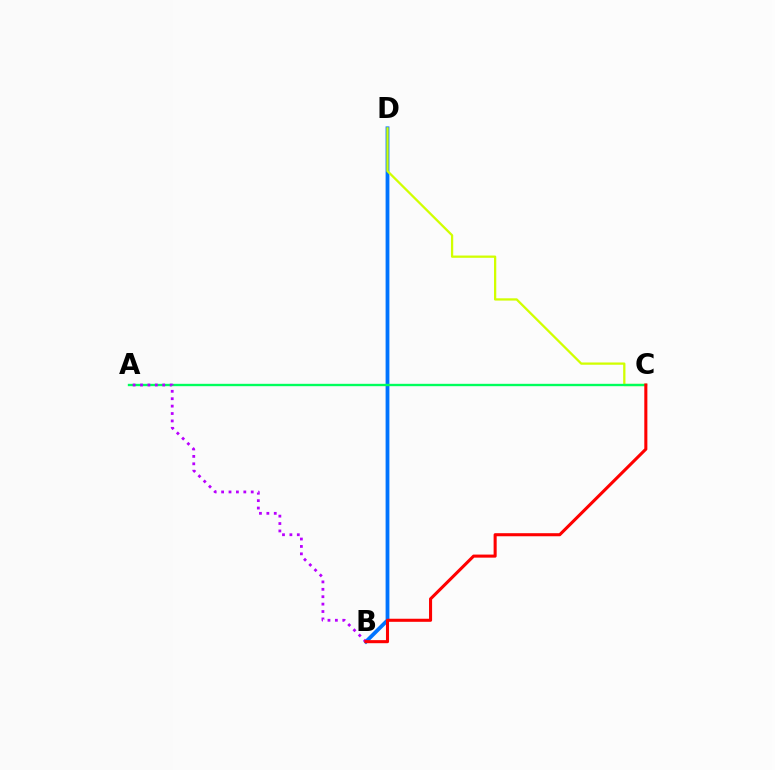{('B', 'D'): [{'color': '#0074ff', 'line_style': 'solid', 'thickness': 2.73}], ('C', 'D'): [{'color': '#d1ff00', 'line_style': 'solid', 'thickness': 1.64}], ('A', 'C'): [{'color': '#00ff5c', 'line_style': 'solid', 'thickness': 1.7}], ('A', 'B'): [{'color': '#b900ff', 'line_style': 'dotted', 'thickness': 2.01}], ('B', 'C'): [{'color': '#ff0000', 'line_style': 'solid', 'thickness': 2.21}]}